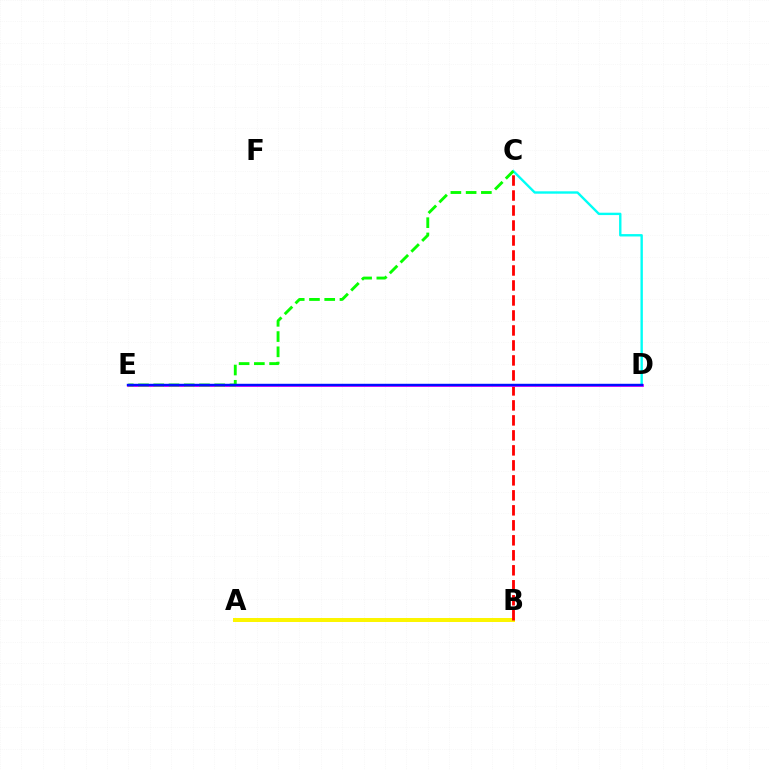{('A', 'B'): [{'color': '#fcf500', 'line_style': 'solid', 'thickness': 2.87}], ('B', 'C'): [{'color': '#ff0000', 'line_style': 'dashed', 'thickness': 2.04}], ('C', 'D'): [{'color': '#00fff6', 'line_style': 'solid', 'thickness': 1.71}], ('D', 'E'): [{'color': '#ee00ff', 'line_style': 'solid', 'thickness': 2.01}, {'color': '#0010ff', 'line_style': 'solid', 'thickness': 1.75}], ('C', 'E'): [{'color': '#08ff00', 'line_style': 'dashed', 'thickness': 2.07}]}